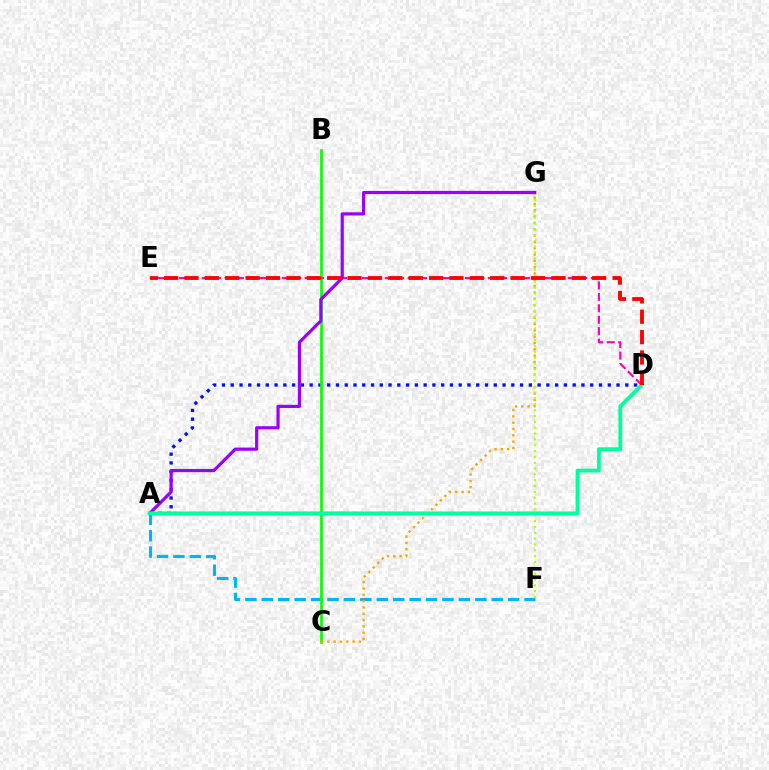{('A', 'F'): [{'color': '#00b5ff', 'line_style': 'dashed', 'thickness': 2.23}], ('A', 'D'): [{'color': '#0010ff', 'line_style': 'dotted', 'thickness': 2.38}, {'color': '#00ff9d', 'line_style': 'solid', 'thickness': 2.73}], ('B', 'C'): [{'color': '#08ff00', 'line_style': 'solid', 'thickness': 1.95}], ('C', 'G'): [{'color': '#ffa500', 'line_style': 'dotted', 'thickness': 1.72}], ('D', 'E'): [{'color': '#ff00bd', 'line_style': 'dashed', 'thickness': 1.55}, {'color': '#ff0000', 'line_style': 'dashed', 'thickness': 2.77}], ('F', 'G'): [{'color': '#b3ff00', 'line_style': 'dotted', 'thickness': 1.59}], ('A', 'G'): [{'color': '#9b00ff', 'line_style': 'solid', 'thickness': 2.29}]}